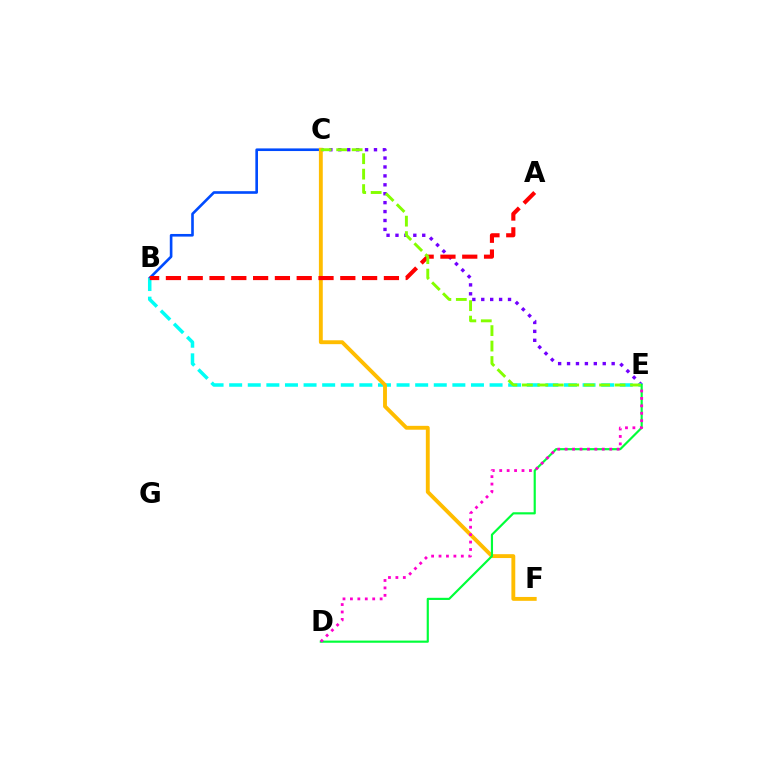{('C', 'E'): [{'color': '#7200ff', 'line_style': 'dotted', 'thickness': 2.42}, {'color': '#84ff00', 'line_style': 'dashed', 'thickness': 2.1}], ('B', 'C'): [{'color': '#004bff', 'line_style': 'solid', 'thickness': 1.9}], ('B', 'E'): [{'color': '#00fff6', 'line_style': 'dashed', 'thickness': 2.53}], ('C', 'F'): [{'color': '#ffbd00', 'line_style': 'solid', 'thickness': 2.79}], ('D', 'E'): [{'color': '#00ff39', 'line_style': 'solid', 'thickness': 1.56}, {'color': '#ff00cf', 'line_style': 'dotted', 'thickness': 2.02}], ('A', 'B'): [{'color': '#ff0000', 'line_style': 'dashed', 'thickness': 2.96}]}